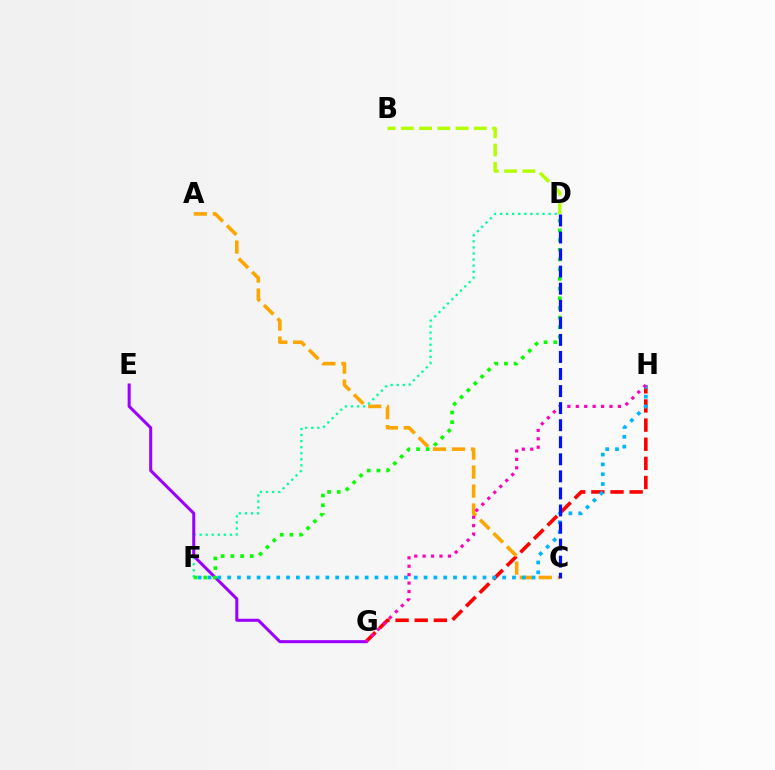{('G', 'H'): [{'color': '#ff0000', 'line_style': 'dashed', 'thickness': 2.6}, {'color': '#ff00bd', 'line_style': 'dotted', 'thickness': 2.29}], ('A', 'C'): [{'color': '#ffa500', 'line_style': 'dashed', 'thickness': 2.58}], ('B', 'D'): [{'color': '#b3ff00', 'line_style': 'dashed', 'thickness': 2.48}], ('D', 'F'): [{'color': '#00ff9d', 'line_style': 'dotted', 'thickness': 1.65}, {'color': '#08ff00', 'line_style': 'dotted', 'thickness': 2.63}], ('E', 'G'): [{'color': '#9b00ff', 'line_style': 'solid', 'thickness': 2.18}], ('F', 'H'): [{'color': '#00b5ff', 'line_style': 'dotted', 'thickness': 2.67}], ('C', 'D'): [{'color': '#0010ff', 'line_style': 'dashed', 'thickness': 2.32}]}